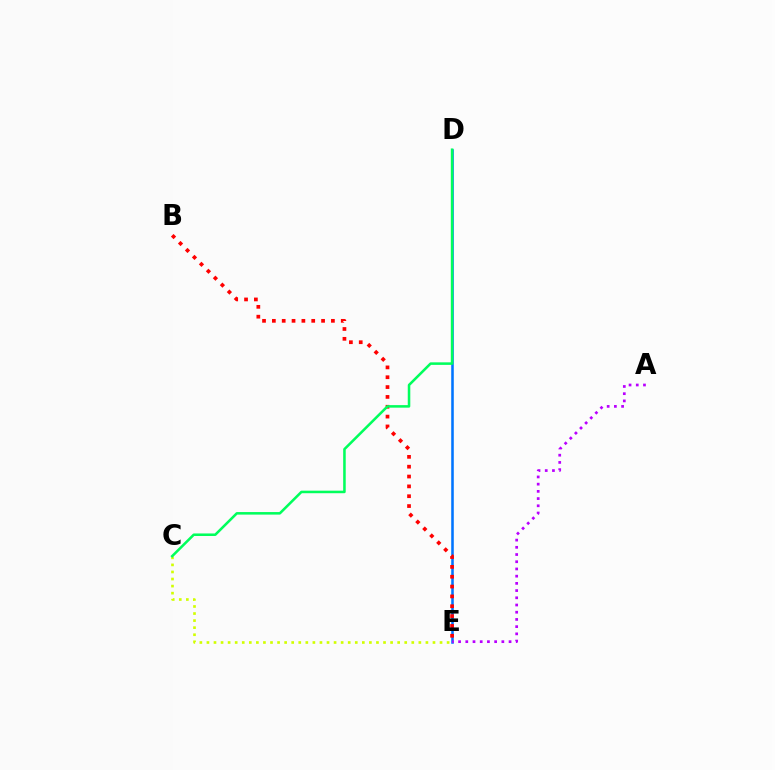{('D', 'E'): [{'color': '#0074ff', 'line_style': 'solid', 'thickness': 1.84}], ('B', 'E'): [{'color': '#ff0000', 'line_style': 'dotted', 'thickness': 2.67}], ('C', 'E'): [{'color': '#d1ff00', 'line_style': 'dotted', 'thickness': 1.92}], ('C', 'D'): [{'color': '#00ff5c', 'line_style': 'solid', 'thickness': 1.83}], ('A', 'E'): [{'color': '#b900ff', 'line_style': 'dotted', 'thickness': 1.96}]}